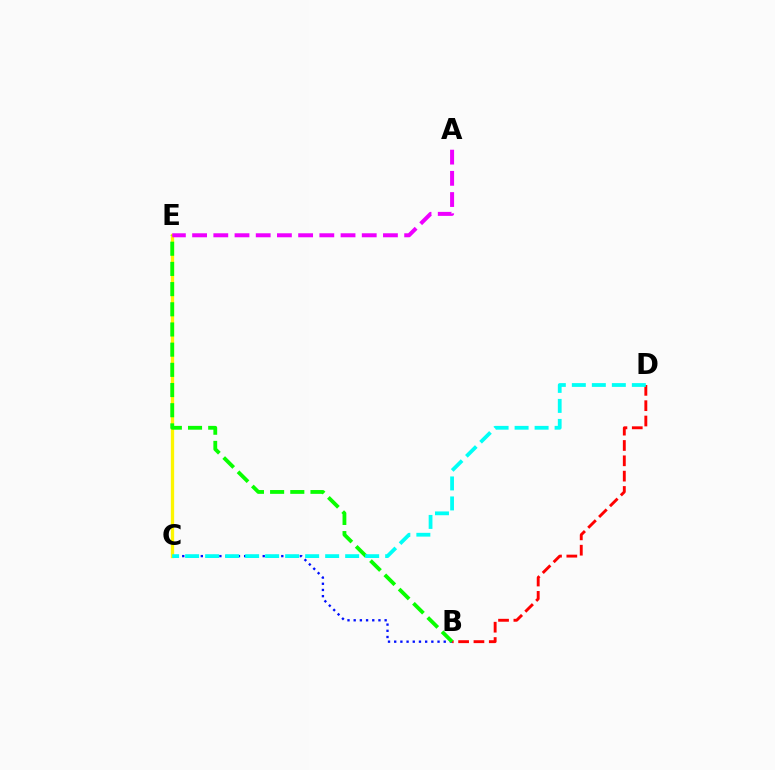{('B', 'D'): [{'color': '#ff0000', 'line_style': 'dashed', 'thickness': 2.08}], ('B', 'C'): [{'color': '#0010ff', 'line_style': 'dotted', 'thickness': 1.68}], ('C', 'E'): [{'color': '#fcf500', 'line_style': 'solid', 'thickness': 2.38}], ('B', 'E'): [{'color': '#08ff00', 'line_style': 'dashed', 'thickness': 2.74}], ('C', 'D'): [{'color': '#00fff6', 'line_style': 'dashed', 'thickness': 2.72}], ('A', 'E'): [{'color': '#ee00ff', 'line_style': 'dashed', 'thickness': 2.88}]}